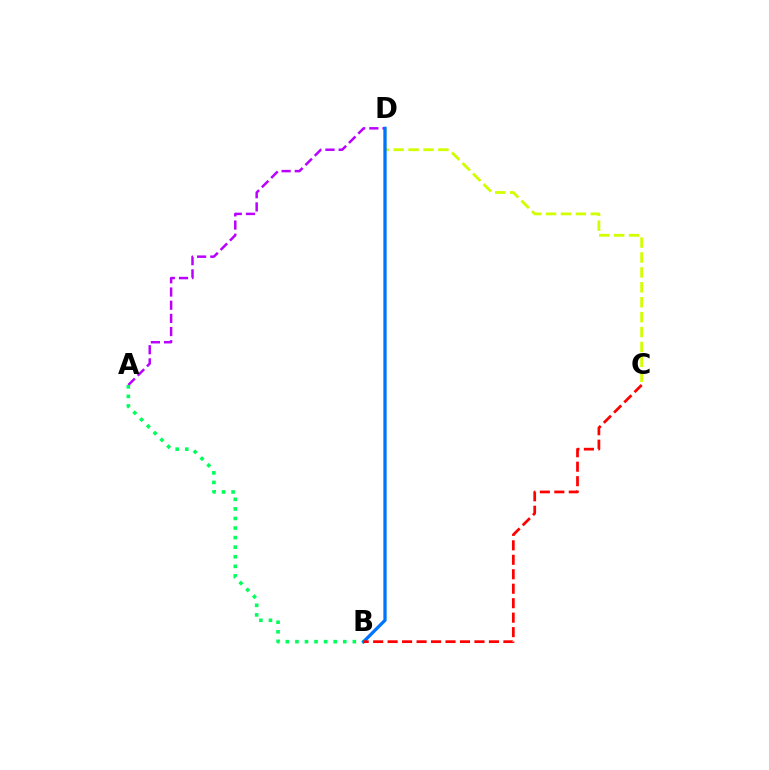{('C', 'D'): [{'color': '#d1ff00', 'line_style': 'dashed', 'thickness': 2.03}], ('A', 'D'): [{'color': '#b900ff', 'line_style': 'dashed', 'thickness': 1.79}], ('A', 'B'): [{'color': '#00ff5c', 'line_style': 'dotted', 'thickness': 2.6}], ('B', 'D'): [{'color': '#0074ff', 'line_style': 'solid', 'thickness': 2.35}], ('B', 'C'): [{'color': '#ff0000', 'line_style': 'dashed', 'thickness': 1.97}]}